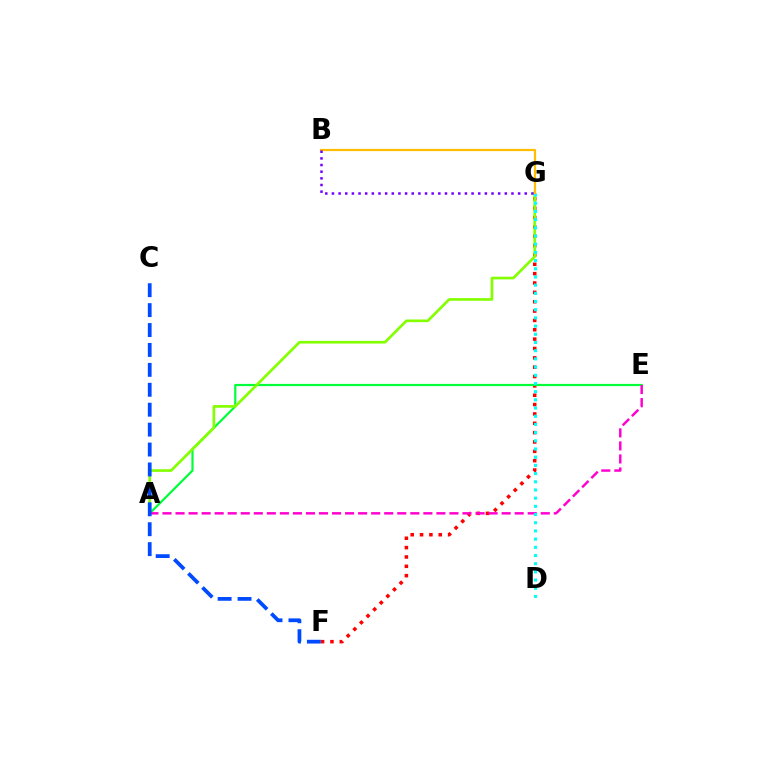{('F', 'G'): [{'color': '#ff0000', 'line_style': 'dotted', 'thickness': 2.54}], ('A', 'E'): [{'color': '#00ff39', 'line_style': 'solid', 'thickness': 1.59}, {'color': '#ff00cf', 'line_style': 'dashed', 'thickness': 1.77}], ('A', 'G'): [{'color': '#84ff00', 'line_style': 'solid', 'thickness': 1.92}], ('D', 'G'): [{'color': '#00fff6', 'line_style': 'dotted', 'thickness': 2.23}], ('B', 'G'): [{'color': '#ffbd00', 'line_style': 'solid', 'thickness': 1.58}, {'color': '#7200ff', 'line_style': 'dotted', 'thickness': 1.81}], ('C', 'F'): [{'color': '#004bff', 'line_style': 'dashed', 'thickness': 2.71}]}